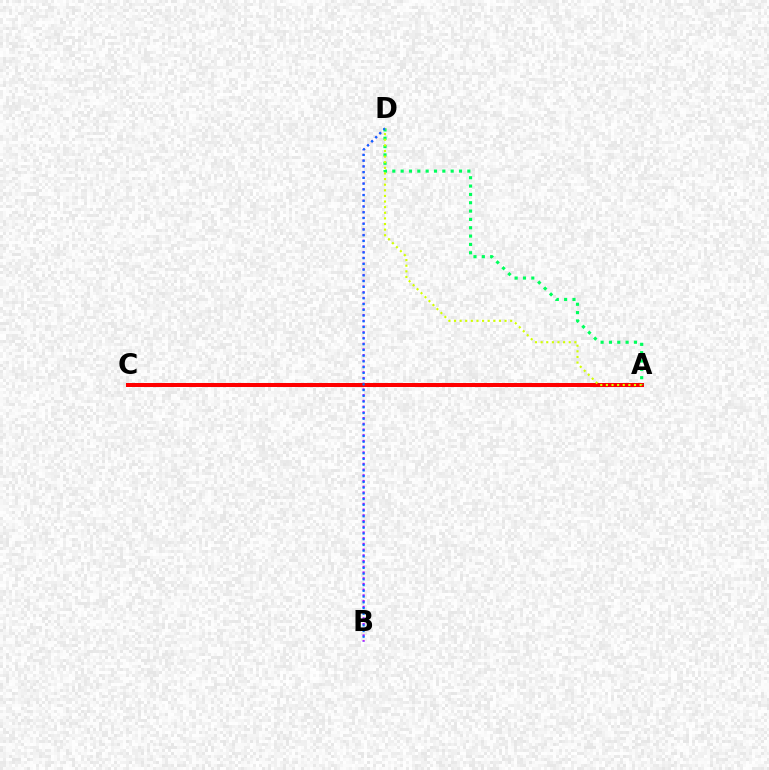{('B', 'D'): [{'color': '#b900ff', 'line_style': 'dotted', 'thickness': 1.55}, {'color': '#0074ff', 'line_style': 'dotted', 'thickness': 1.56}], ('A', 'C'): [{'color': '#ff0000', 'line_style': 'solid', 'thickness': 2.88}], ('A', 'D'): [{'color': '#00ff5c', 'line_style': 'dotted', 'thickness': 2.27}, {'color': '#d1ff00', 'line_style': 'dotted', 'thickness': 1.53}]}